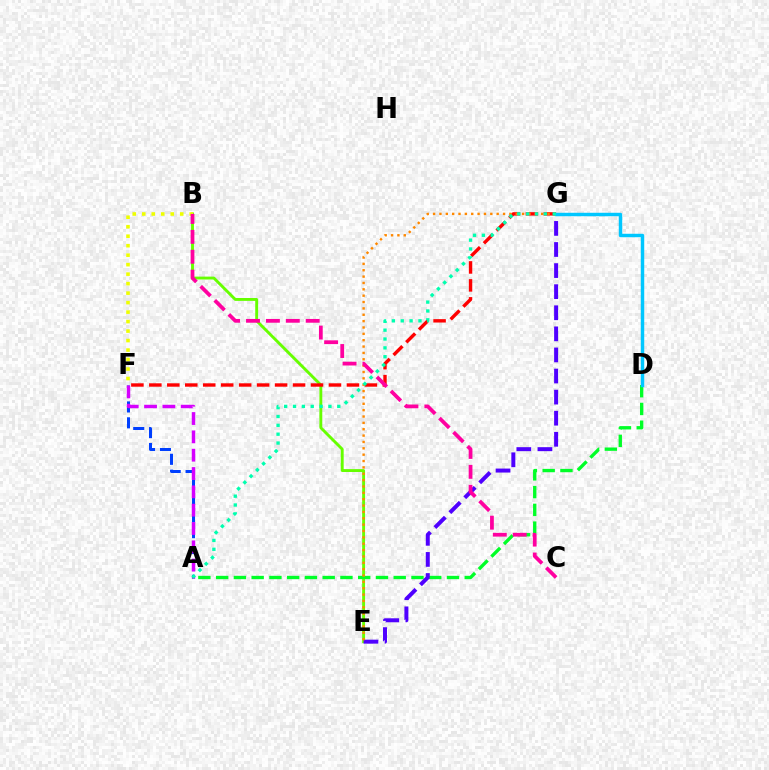{('A', 'F'): [{'color': '#003fff', 'line_style': 'dashed', 'thickness': 2.16}, {'color': '#d600ff', 'line_style': 'dashed', 'thickness': 2.49}], ('B', 'E'): [{'color': '#66ff00', 'line_style': 'solid', 'thickness': 2.08}], ('A', 'D'): [{'color': '#00ff27', 'line_style': 'dashed', 'thickness': 2.41}], ('F', 'G'): [{'color': '#ff0000', 'line_style': 'dashed', 'thickness': 2.44}], ('E', 'G'): [{'color': '#4f00ff', 'line_style': 'dashed', 'thickness': 2.86}, {'color': '#ff8800', 'line_style': 'dotted', 'thickness': 1.73}], ('B', 'F'): [{'color': '#eeff00', 'line_style': 'dotted', 'thickness': 2.58}], ('D', 'G'): [{'color': '#00c7ff', 'line_style': 'solid', 'thickness': 2.49}], ('A', 'G'): [{'color': '#00ffaf', 'line_style': 'dotted', 'thickness': 2.41}], ('B', 'C'): [{'color': '#ff00a0', 'line_style': 'dashed', 'thickness': 2.7}]}